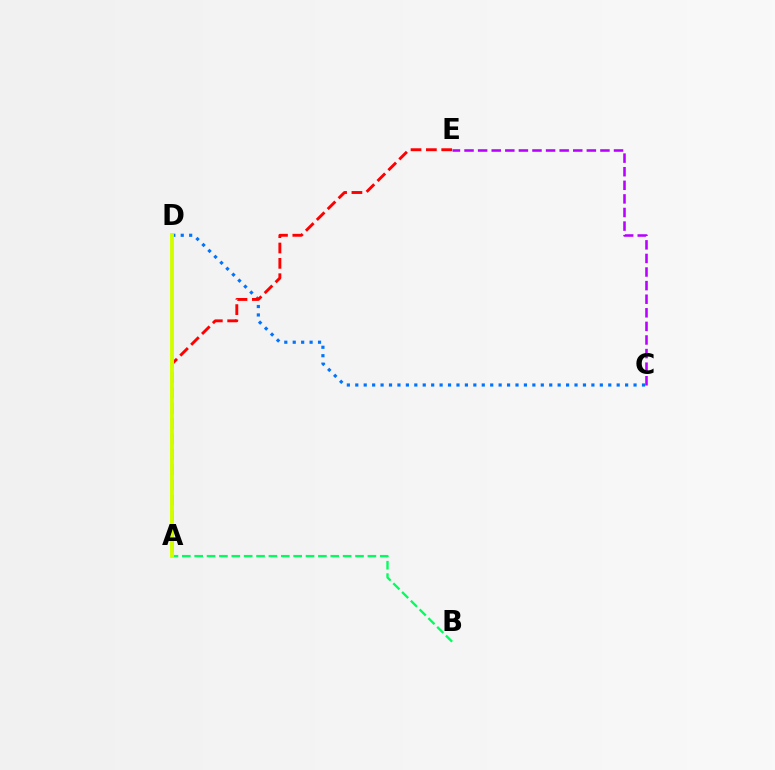{('C', 'D'): [{'color': '#0074ff', 'line_style': 'dotted', 'thickness': 2.29}], ('C', 'E'): [{'color': '#b900ff', 'line_style': 'dashed', 'thickness': 1.85}], ('A', 'B'): [{'color': '#00ff5c', 'line_style': 'dashed', 'thickness': 1.68}], ('A', 'E'): [{'color': '#ff0000', 'line_style': 'dashed', 'thickness': 2.09}], ('A', 'D'): [{'color': '#d1ff00', 'line_style': 'solid', 'thickness': 2.8}]}